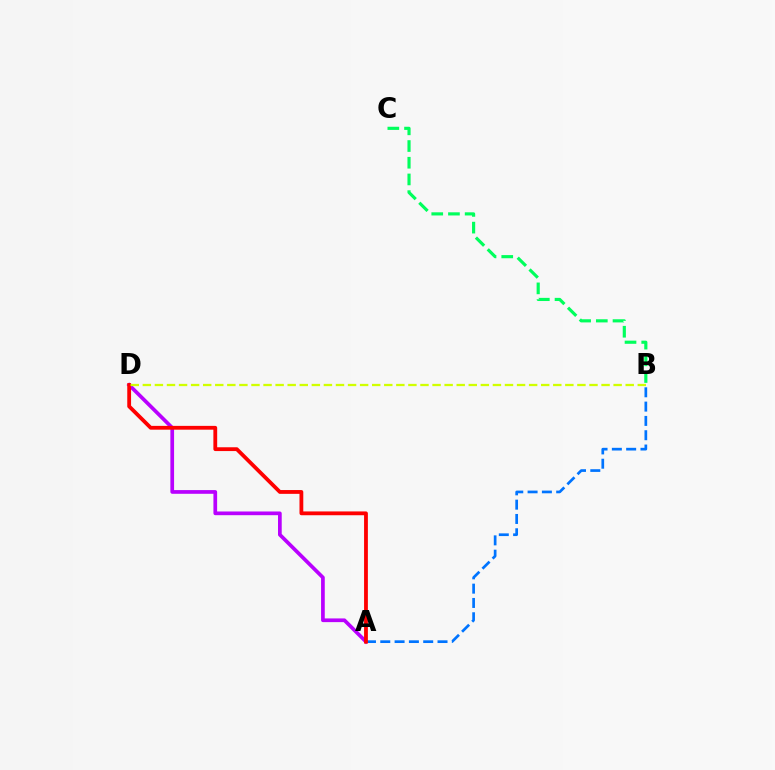{('A', 'D'): [{'color': '#b900ff', 'line_style': 'solid', 'thickness': 2.66}, {'color': '#ff0000', 'line_style': 'solid', 'thickness': 2.74}], ('B', 'C'): [{'color': '#00ff5c', 'line_style': 'dashed', 'thickness': 2.27}], ('A', 'B'): [{'color': '#0074ff', 'line_style': 'dashed', 'thickness': 1.94}], ('B', 'D'): [{'color': '#d1ff00', 'line_style': 'dashed', 'thickness': 1.64}]}